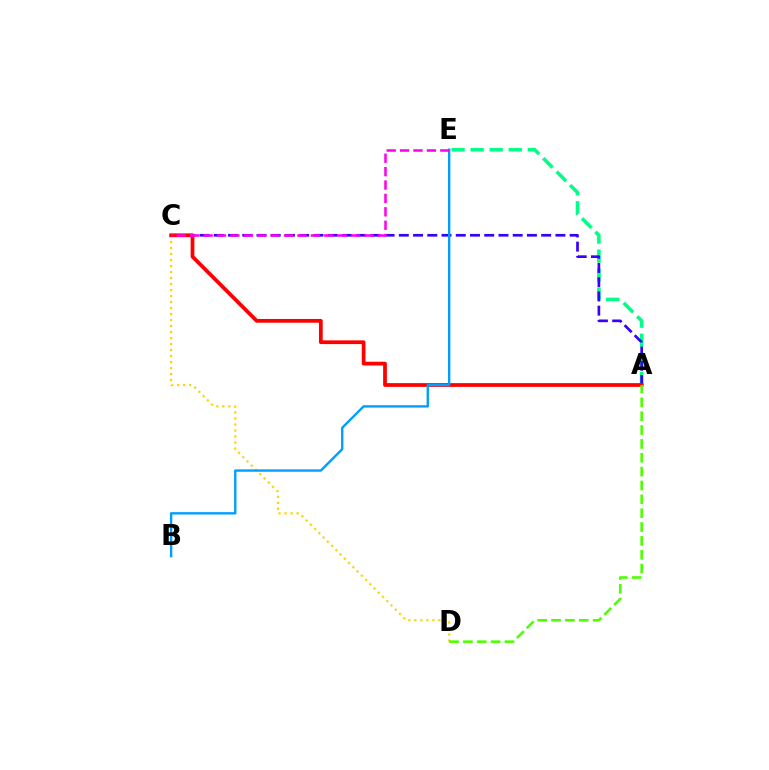{('A', 'E'): [{'color': '#00ff86', 'line_style': 'dashed', 'thickness': 2.59}], ('C', 'D'): [{'color': '#ffd500', 'line_style': 'dotted', 'thickness': 1.63}], ('A', 'C'): [{'color': '#3700ff', 'line_style': 'dashed', 'thickness': 1.93}, {'color': '#ff0000', 'line_style': 'solid', 'thickness': 2.7}], ('A', 'D'): [{'color': '#4fff00', 'line_style': 'dashed', 'thickness': 1.88}], ('B', 'E'): [{'color': '#009eff', 'line_style': 'solid', 'thickness': 1.71}], ('C', 'E'): [{'color': '#ff00ed', 'line_style': 'dashed', 'thickness': 1.82}]}